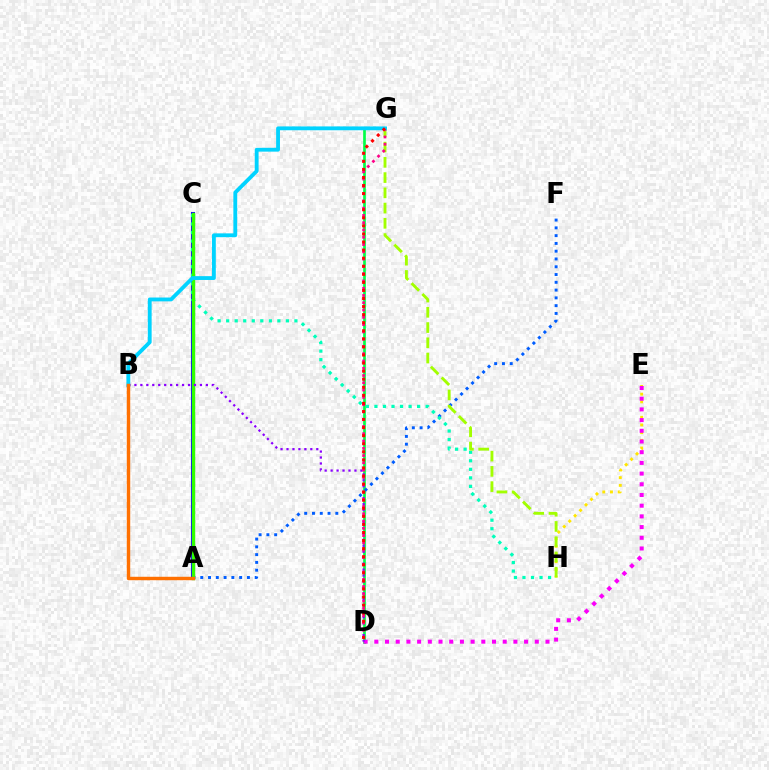{('D', 'G'): [{'color': '#00ff45', 'line_style': 'solid', 'thickness': 1.92}, {'color': '#ff0088', 'line_style': 'dotted', 'thickness': 1.98}, {'color': '#ff0000', 'line_style': 'dotted', 'thickness': 2.19}], ('E', 'H'): [{'color': '#ffe600', 'line_style': 'dotted', 'thickness': 2.09}], ('A', 'C'): [{'color': '#1900ff', 'line_style': 'solid', 'thickness': 2.94}, {'color': '#31ff00', 'line_style': 'solid', 'thickness': 2.43}], ('A', 'F'): [{'color': '#005dff', 'line_style': 'dotted', 'thickness': 2.11}], ('D', 'E'): [{'color': '#fa00f9', 'line_style': 'dotted', 'thickness': 2.91}], ('C', 'H'): [{'color': '#00ffbb', 'line_style': 'dotted', 'thickness': 2.32}], ('G', 'H'): [{'color': '#a2ff00', 'line_style': 'dashed', 'thickness': 2.07}], ('B', 'D'): [{'color': '#8a00ff', 'line_style': 'dotted', 'thickness': 1.62}], ('B', 'G'): [{'color': '#00d3ff', 'line_style': 'solid', 'thickness': 2.76}], ('A', 'B'): [{'color': '#ff7000', 'line_style': 'solid', 'thickness': 2.48}]}